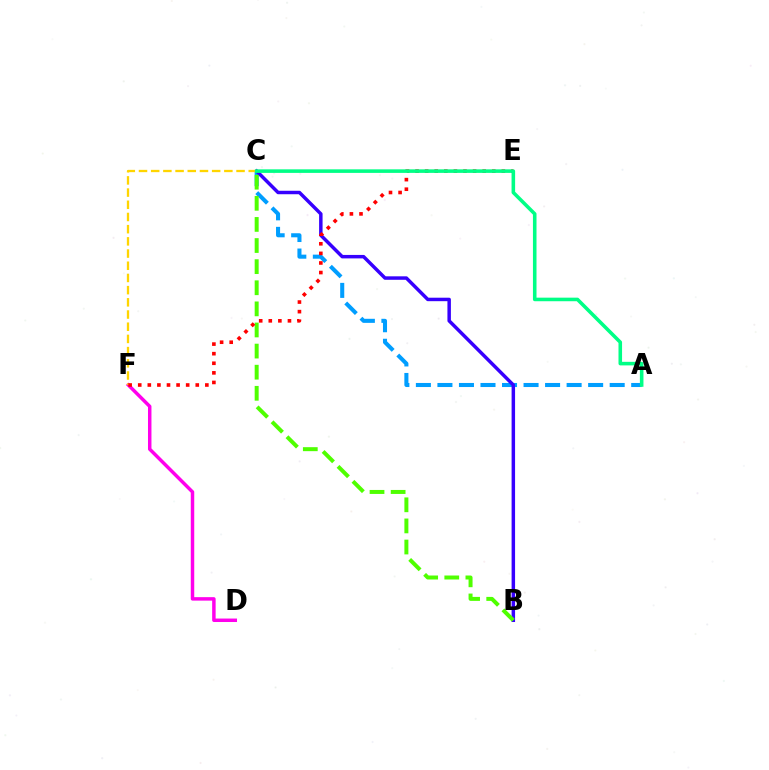{('D', 'F'): [{'color': '#ff00ed', 'line_style': 'solid', 'thickness': 2.5}], ('A', 'C'): [{'color': '#009eff', 'line_style': 'dashed', 'thickness': 2.93}, {'color': '#00ff86', 'line_style': 'solid', 'thickness': 2.57}], ('B', 'C'): [{'color': '#3700ff', 'line_style': 'solid', 'thickness': 2.5}, {'color': '#4fff00', 'line_style': 'dashed', 'thickness': 2.87}], ('C', 'F'): [{'color': '#ffd500', 'line_style': 'dashed', 'thickness': 1.66}], ('E', 'F'): [{'color': '#ff0000', 'line_style': 'dotted', 'thickness': 2.61}]}